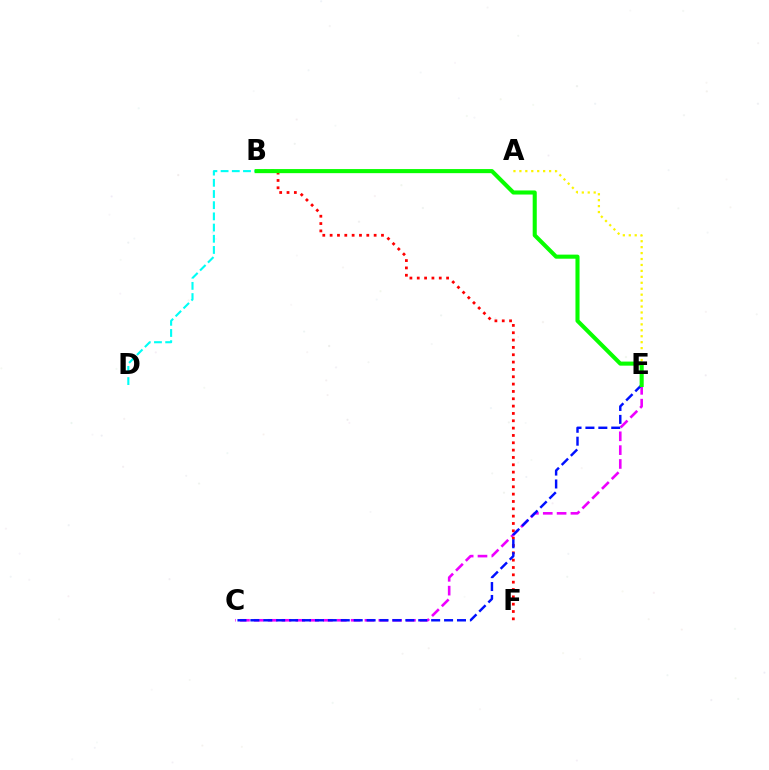{('C', 'E'): [{'color': '#ee00ff', 'line_style': 'dashed', 'thickness': 1.88}, {'color': '#0010ff', 'line_style': 'dashed', 'thickness': 1.75}], ('B', 'D'): [{'color': '#00fff6', 'line_style': 'dashed', 'thickness': 1.52}], ('B', 'F'): [{'color': '#ff0000', 'line_style': 'dotted', 'thickness': 1.99}], ('A', 'E'): [{'color': '#fcf500', 'line_style': 'dotted', 'thickness': 1.61}], ('B', 'E'): [{'color': '#08ff00', 'line_style': 'solid', 'thickness': 2.94}]}